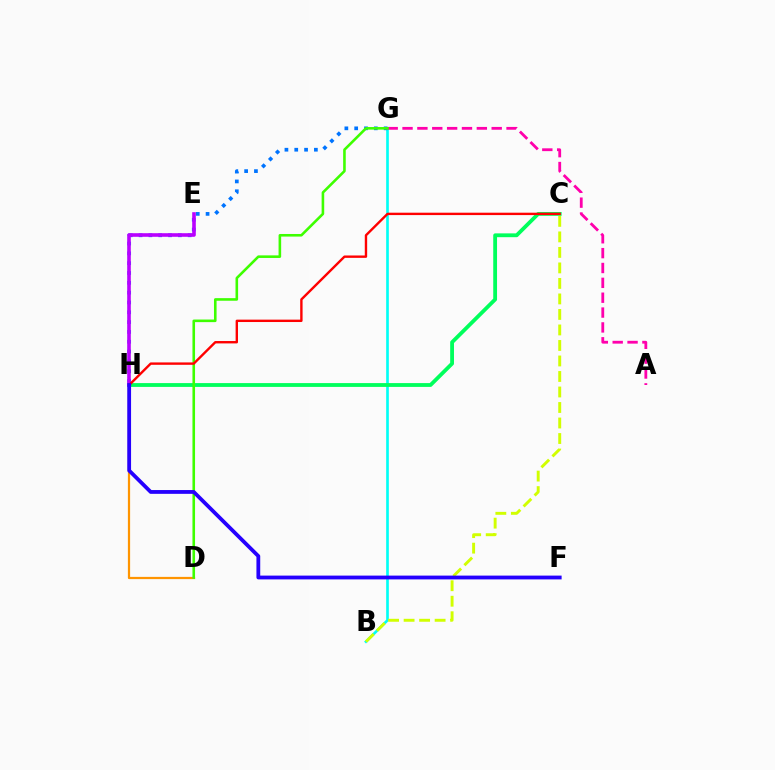{('B', 'G'): [{'color': '#00fff6', 'line_style': 'solid', 'thickness': 1.91}], ('G', 'H'): [{'color': '#0074ff', 'line_style': 'dotted', 'thickness': 2.67}], ('A', 'G'): [{'color': '#ff00ac', 'line_style': 'dashed', 'thickness': 2.02}], ('D', 'H'): [{'color': '#ff9400', 'line_style': 'solid', 'thickness': 1.61}], ('C', 'H'): [{'color': '#00ff5c', 'line_style': 'solid', 'thickness': 2.74}, {'color': '#ff0000', 'line_style': 'solid', 'thickness': 1.72}], ('D', 'G'): [{'color': '#3dff00', 'line_style': 'solid', 'thickness': 1.87}], ('E', 'H'): [{'color': '#b900ff', 'line_style': 'solid', 'thickness': 2.59}], ('B', 'C'): [{'color': '#d1ff00', 'line_style': 'dashed', 'thickness': 2.11}], ('F', 'H'): [{'color': '#2500ff', 'line_style': 'solid', 'thickness': 2.73}]}